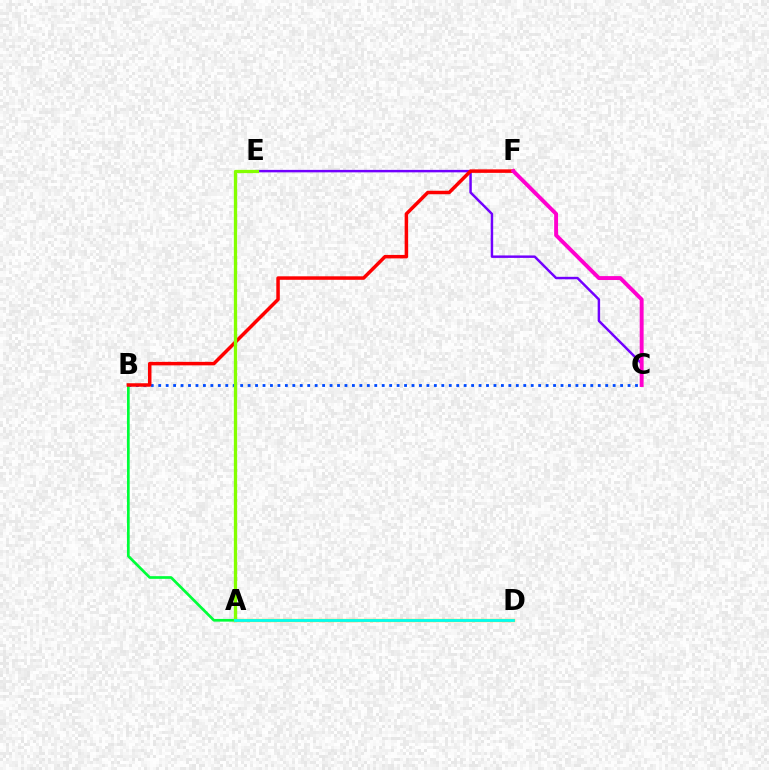{('B', 'C'): [{'color': '#004bff', 'line_style': 'dotted', 'thickness': 2.02}], ('A', 'B'): [{'color': '#00ff39', 'line_style': 'solid', 'thickness': 1.94}], ('C', 'E'): [{'color': '#7200ff', 'line_style': 'solid', 'thickness': 1.77}], ('A', 'D'): [{'color': '#ffbd00', 'line_style': 'solid', 'thickness': 2.38}, {'color': '#00fff6', 'line_style': 'solid', 'thickness': 1.99}], ('B', 'F'): [{'color': '#ff0000', 'line_style': 'solid', 'thickness': 2.52}], ('C', 'F'): [{'color': '#ff00cf', 'line_style': 'solid', 'thickness': 2.82}], ('A', 'E'): [{'color': '#84ff00', 'line_style': 'solid', 'thickness': 2.37}]}